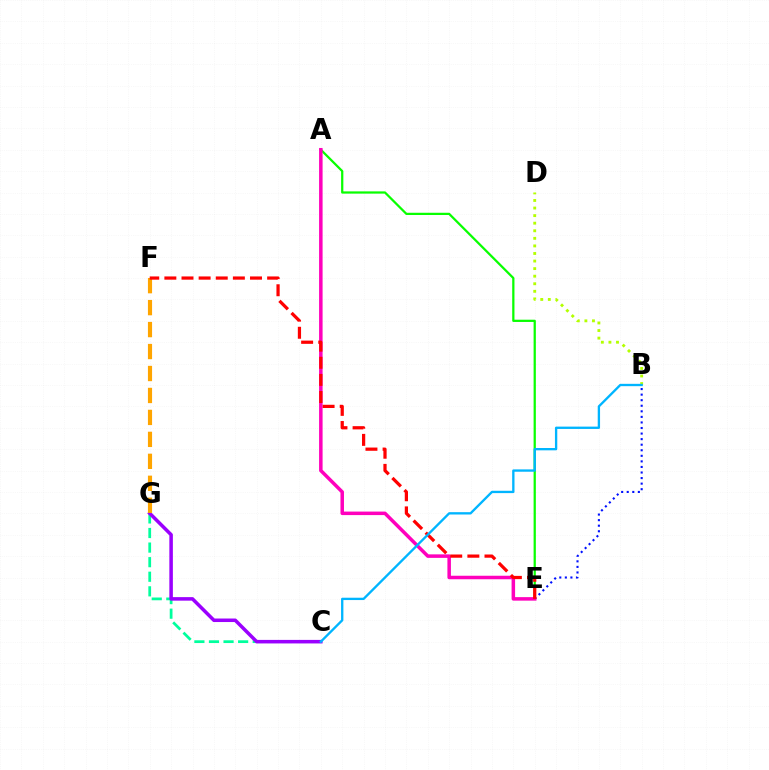{('B', 'E'): [{'color': '#0010ff', 'line_style': 'dotted', 'thickness': 1.51}], ('B', 'D'): [{'color': '#b3ff00', 'line_style': 'dotted', 'thickness': 2.06}], ('A', 'E'): [{'color': '#08ff00', 'line_style': 'solid', 'thickness': 1.62}, {'color': '#ff00bd', 'line_style': 'solid', 'thickness': 2.53}], ('C', 'G'): [{'color': '#00ff9d', 'line_style': 'dashed', 'thickness': 1.98}, {'color': '#9b00ff', 'line_style': 'solid', 'thickness': 2.54}], ('F', 'G'): [{'color': '#ffa500', 'line_style': 'dashed', 'thickness': 2.98}], ('E', 'F'): [{'color': '#ff0000', 'line_style': 'dashed', 'thickness': 2.33}], ('B', 'C'): [{'color': '#00b5ff', 'line_style': 'solid', 'thickness': 1.68}]}